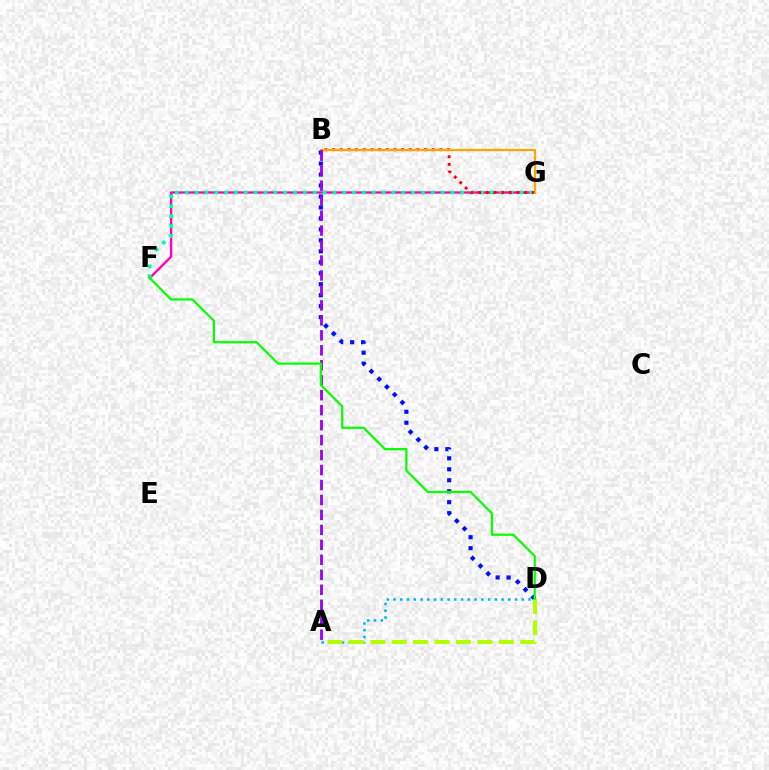{('F', 'G'): [{'color': '#ff00bd', 'line_style': 'solid', 'thickness': 1.68}, {'color': '#00ff9d', 'line_style': 'dotted', 'thickness': 2.67}], ('A', 'D'): [{'color': '#00b5ff', 'line_style': 'dotted', 'thickness': 1.83}, {'color': '#b3ff00', 'line_style': 'dashed', 'thickness': 2.91}], ('B', 'G'): [{'color': '#ff0000', 'line_style': 'dotted', 'thickness': 2.08}, {'color': '#ffa500', 'line_style': 'solid', 'thickness': 1.59}], ('B', 'D'): [{'color': '#0010ff', 'line_style': 'dotted', 'thickness': 2.98}], ('A', 'B'): [{'color': '#9b00ff', 'line_style': 'dashed', 'thickness': 2.03}], ('D', 'F'): [{'color': '#08ff00', 'line_style': 'solid', 'thickness': 1.6}]}